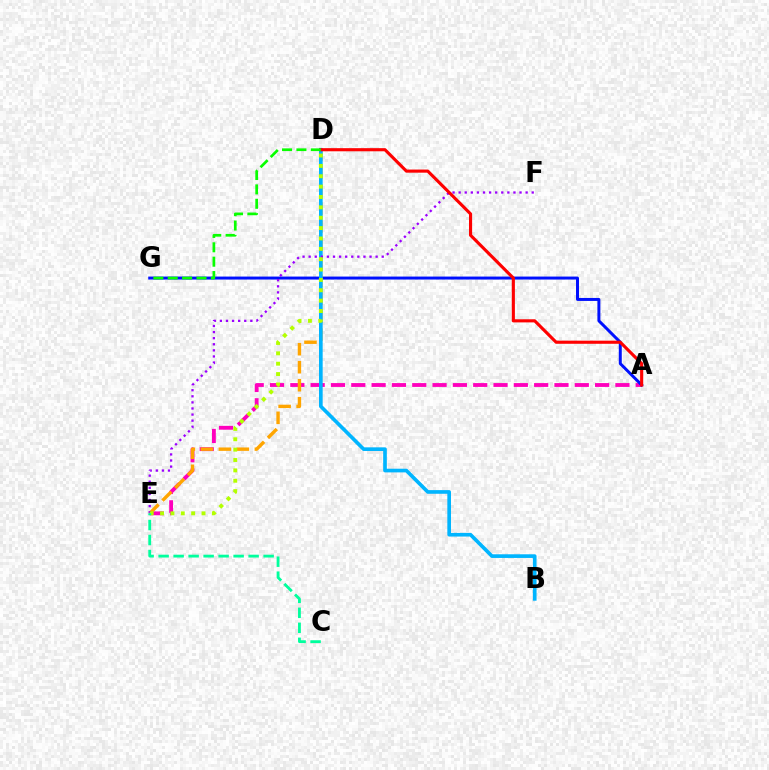{('A', 'E'): [{'color': '#ff00bd', 'line_style': 'dashed', 'thickness': 2.76}], ('A', 'G'): [{'color': '#0010ff', 'line_style': 'solid', 'thickness': 2.14}], ('D', 'E'): [{'color': '#ffa500', 'line_style': 'dashed', 'thickness': 2.45}, {'color': '#b3ff00', 'line_style': 'dotted', 'thickness': 2.82}], ('B', 'D'): [{'color': '#00b5ff', 'line_style': 'solid', 'thickness': 2.64}], ('E', 'F'): [{'color': '#9b00ff', 'line_style': 'dotted', 'thickness': 1.65}], ('C', 'E'): [{'color': '#00ff9d', 'line_style': 'dashed', 'thickness': 2.04}], ('A', 'D'): [{'color': '#ff0000', 'line_style': 'solid', 'thickness': 2.25}], ('D', 'G'): [{'color': '#08ff00', 'line_style': 'dashed', 'thickness': 1.95}]}